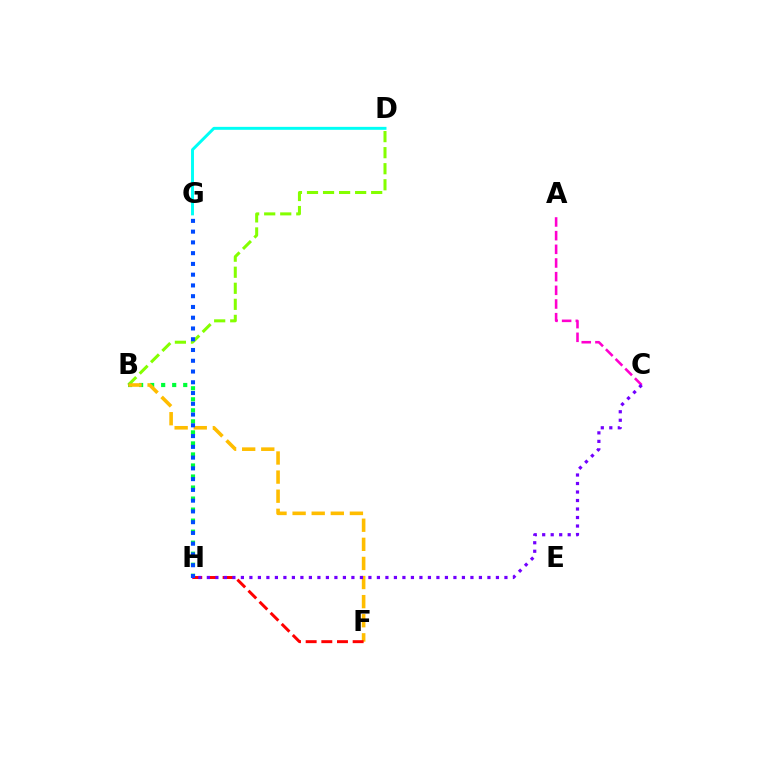{('B', 'D'): [{'color': '#84ff00', 'line_style': 'dashed', 'thickness': 2.18}], ('B', 'H'): [{'color': '#00ff39', 'line_style': 'dotted', 'thickness': 3.0}], ('A', 'C'): [{'color': '#ff00cf', 'line_style': 'dashed', 'thickness': 1.86}], ('B', 'F'): [{'color': '#ffbd00', 'line_style': 'dashed', 'thickness': 2.59}], ('F', 'H'): [{'color': '#ff0000', 'line_style': 'dashed', 'thickness': 2.13}], ('G', 'H'): [{'color': '#004bff', 'line_style': 'dotted', 'thickness': 2.92}], ('C', 'H'): [{'color': '#7200ff', 'line_style': 'dotted', 'thickness': 2.31}], ('D', 'G'): [{'color': '#00fff6', 'line_style': 'solid', 'thickness': 2.12}]}